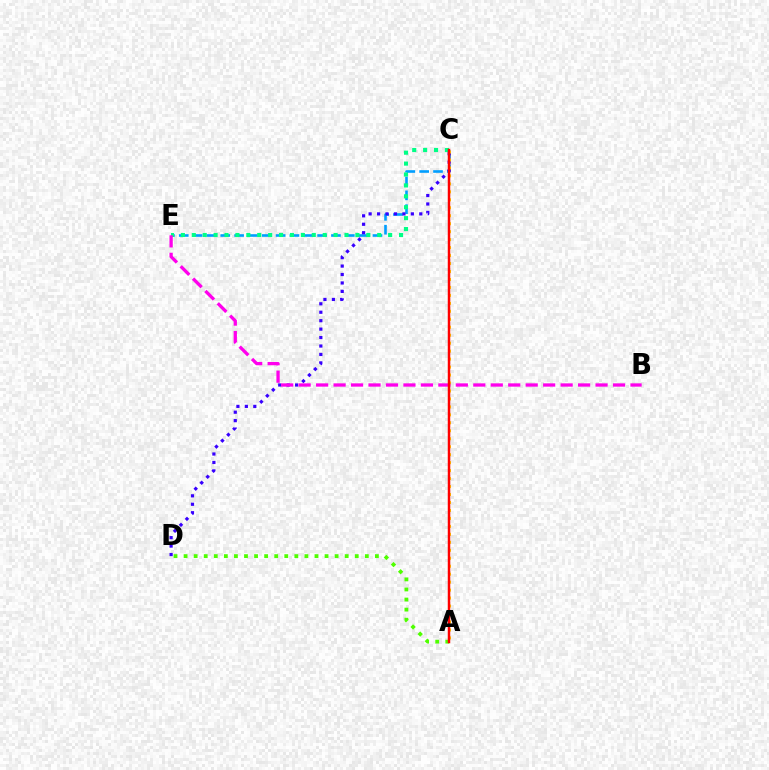{('C', 'E'): [{'color': '#009eff', 'line_style': 'dashed', 'thickness': 1.88}, {'color': '#00ff86', 'line_style': 'dotted', 'thickness': 2.96}], ('C', 'D'): [{'color': '#3700ff', 'line_style': 'dotted', 'thickness': 2.29}], ('A', 'D'): [{'color': '#4fff00', 'line_style': 'dotted', 'thickness': 2.74}], ('A', 'C'): [{'color': '#ffd500', 'line_style': 'dotted', 'thickness': 2.16}, {'color': '#ff0000', 'line_style': 'solid', 'thickness': 1.78}], ('B', 'E'): [{'color': '#ff00ed', 'line_style': 'dashed', 'thickness': 2.37}]}